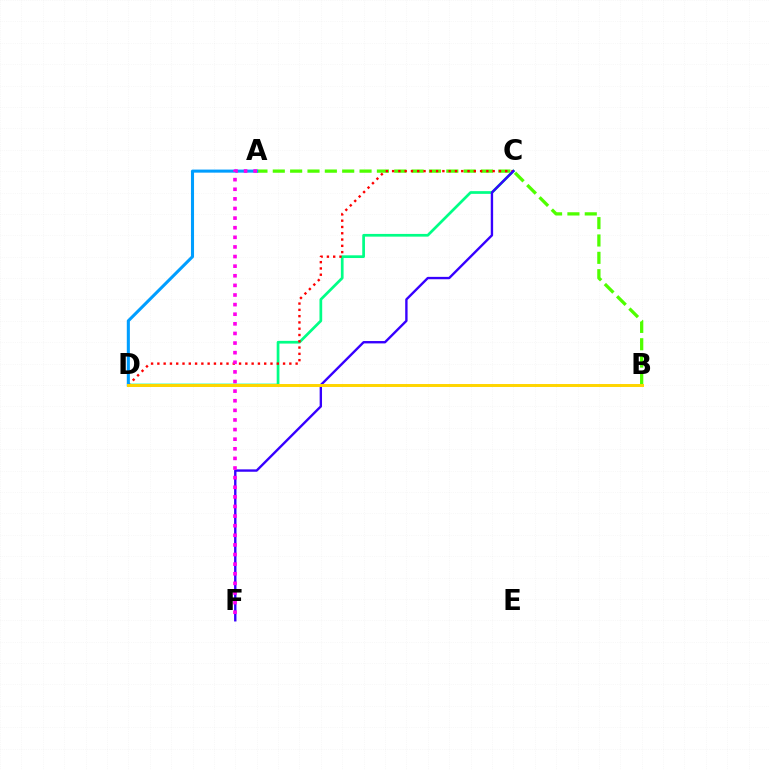{('C', 'D'): [{'color': '#00ff86', 'line_style': 'solid', 'thickness': 1.96}, {'color': '#ff0000', 'line_style': 'dotted', 'thickness': 1.71}], ('A', 'B'): [{'color': '#4fff00', 'line_style': 'dashed', 'thickness': 2.36}], ('A', 'D'): [{'color': '#009eff', 'line_style': 'solid', 'thickness': 2.21}], ('C', 'F'): [{'color': '#3700ff', 'line_style': 'solid', 'thickness': 1.71}], ('A', 'F'): [{'color': '#ff00ed', 'line_style': 'dotted', 'thickness': 2.61}], ('B', 'D'): [{'color': '#ffd500', 'line_style': 'solid', 'thickness': 2.13}]}